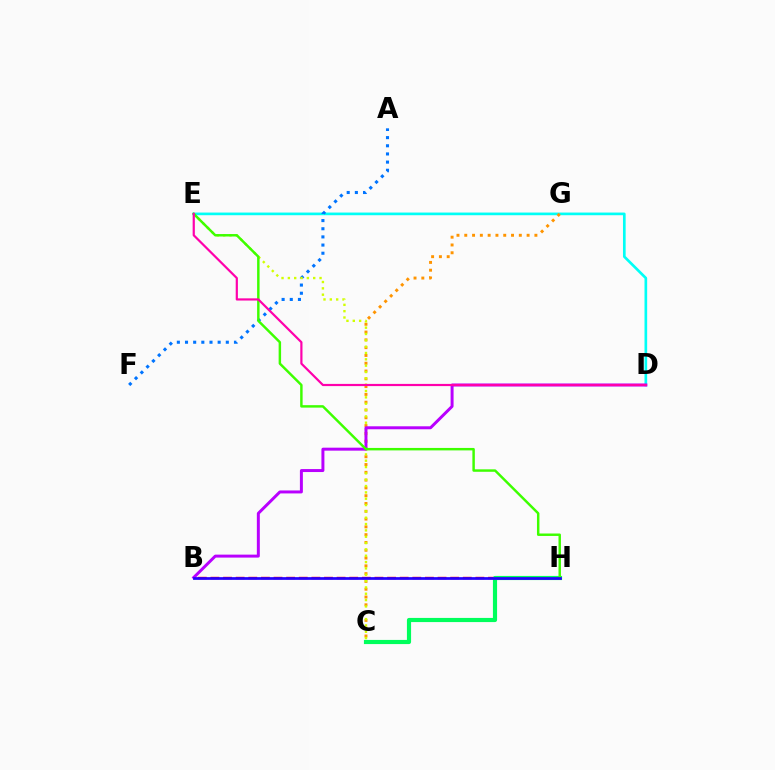{('B', 'H'): [{'color': '#ff0000', 'line_style': 'dashed', 'thickness': 1.71}, {'color': '#2500ff', 'line_style': 'solid', 'thickness': 1.96}], ('D', 'E'): [{'color': '#00fff6', 'line_style': 'solid', 'thickness': 1.92}, {'color': '#ff00ac', 'line_style': 'solid', 'thickness': 1.58}], ('C', 'H'): [{'color': '#00ff5c', 'line_style': 'solid', 'thickness': 2.99}], ('A', 'F'): [{'color': '#0074ff', 'line_style': 'dotted', 'thickness': 2.22}], ('C', 'G'): [{'color': '#ff9400', 'line_style': 'dotted', 'thickness': 2.12}], ('C', 'E'): [{'color': '#d1ff00', 'line_style': 'dotted', 'thickness': 1.72}], ('B', 'D'): [{'color': '#b900ff', 'line_style': 'solid', 'thickness': 2.14}], ('E', 'H'): [{'color': '#3dff00', 'line_style': 'solid', 'thickness': 1.77}]}